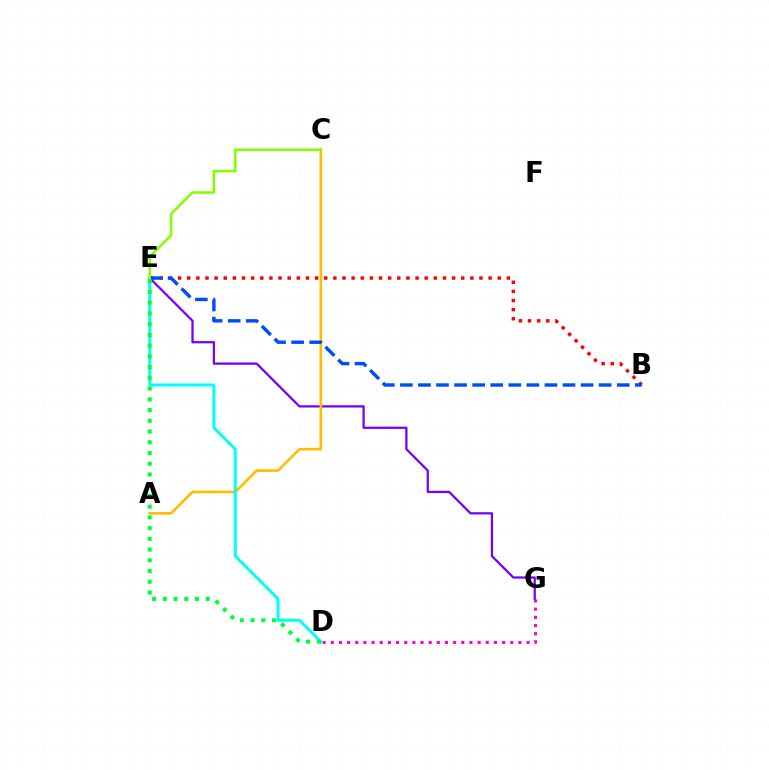{('B', 'E'): [{'color': '#ff0000', 'line_style': 'dotted', 'thickness': 2.48}, {'color': '#004bff', 'line_style': 'dashed', 'thickness': 2.45}], ('E', 'G'): [{'color': '#7200ff', 'line_style': 'solid', 'thickness': 1.61}], ('A', 'C'): [{'color': '#ffbd00', 'line_style': 'solid', 'thickness': 1.88}], ('D', 'G'): [{'color': '#ff00cf', 'line_style': 'dotted', 'thickness': 2.22}], ('D', 'E'): [{'color': '#00fff6', 'line_style': 'solid', 'thickness': 2.13}, {'color': '#00ff39', 'line_style': 'dotted', 'thickness': 2.92}], ('C', 'E'): [{'color': '#84ff00', 'line_style': 'solid', 'thickness': 1.83}]}